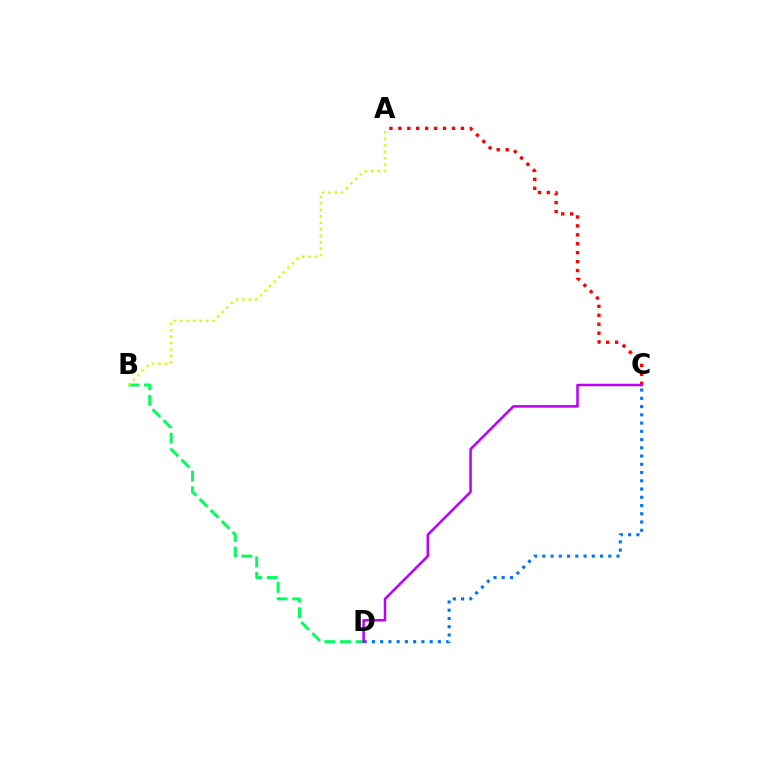{('A', 'C'): [{'color': '#ff0000', 'line_style': 'dotted', 'thickness': 2.43}], ('B', 'D'): [{'color': '#00ff5c', 'line_style': 'dashed', 'thickness': 2.12}], ('C', 'D'): [{'color': '#0074ff', 'line_style': 'dotted', 'thickness': 2.24}, {'color': '#b900ff', 'line_style': 'solid', 'thickness': 1.81}], ('A', 'B'): [{'color': '#d1ff00', 'line_style': 'dotted', 'thickness': 1.75}]}